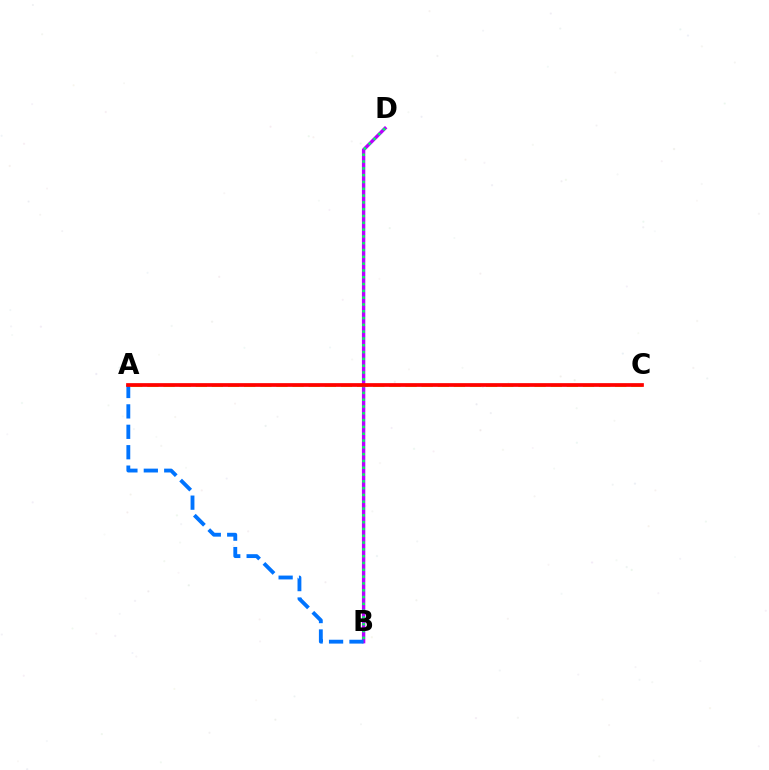{('A', 'C'): [{'color': '#d1ff00', 'line_style': 'dashed', 'thickness': 2.19}, {'color': '#ff0000', 'line_style': 'solid', 'thickness': 2.67}], ('B', 'D'): [{'color': '#b900ff', 'line_style': 'solid', 'thickness': 2.42}, {'color': '#00ff5c', 'line_style': 'dotted', 'thickness': 1.85}], ('A', 'B'): [{'color': '#0074ff', 'line_style': 'dashed', 'thickness': 2.77}]}